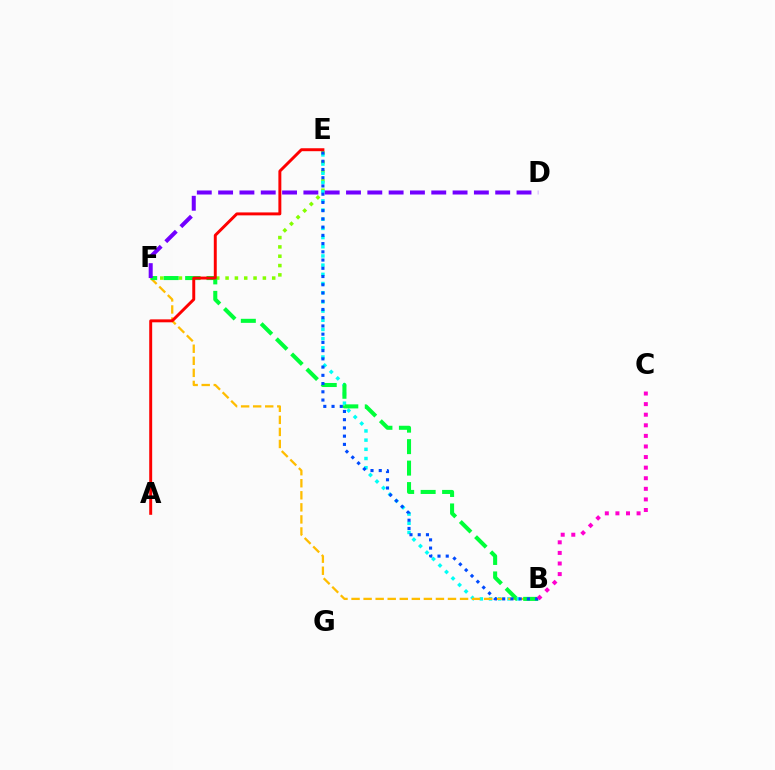{('E', 'F'): [{'color': '#84ff00', 'line_style': 'dotted', 'thickness': 2.53}], ('B', 'E'): [{'color': '#00fff6', 'line_style': 'dotted', 'thickness': 2.5}, {'color': '#004bff', 'line_style': 'dotted', 'thickness': 2.24}], ('B', 'F'): [{'color': '#ffbd00', 'line_style': 'dashed', 'thickness': 1.64}, {'color': '#00ff39', 'line_style': 'dashed', 'thickness': 2.92}], ('A', 'E'): [{'color': '#ff0000', 'line_style': 'solid', 'thickness': 2.12}], ('D', 'F'): [{'color': '#7200ff', 'line_style': 'dashed', 'thickness': 2.9}], ('B', 'C'): [{'color': '#ff00cf', 'line_style': 'dotted', 'thickness': 2.88}]}